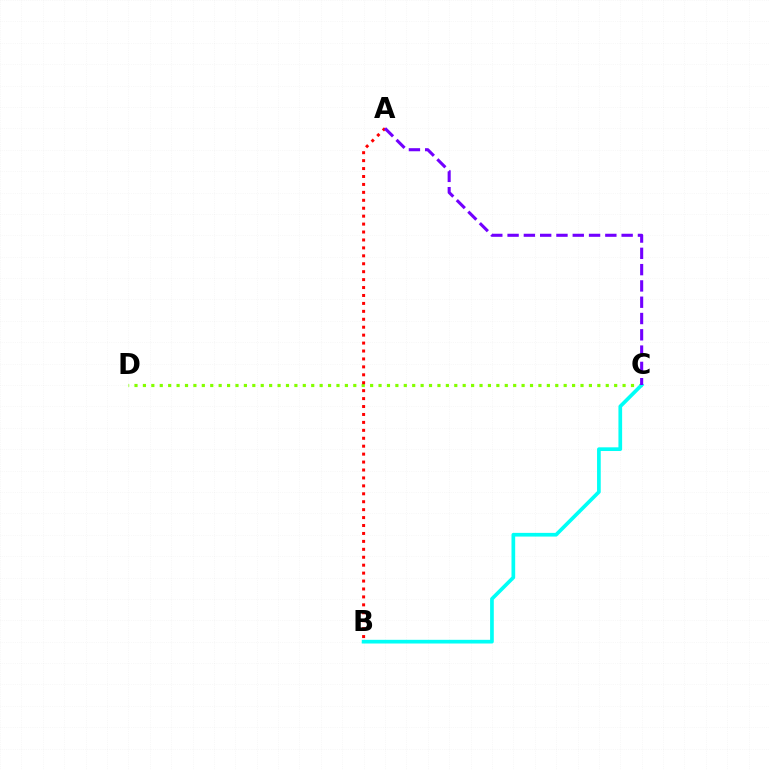{('C', 'D'): [{'color': '#84ff00', 'line_style': 'dotted', 'thickness': 2.29}], ('B', 'C'): [{'color': '#00fff6', 'line_style': 'solid', 'thickness': 2.66}], ('A', 'B'): [{'color': '#ff0000', 'line_style': 'dotted', 'thickness': 2.16}], ('A', 'C'): [{'color': '#7200ff', 'line_style': 'dashed', 'thickness': 2.21}]}